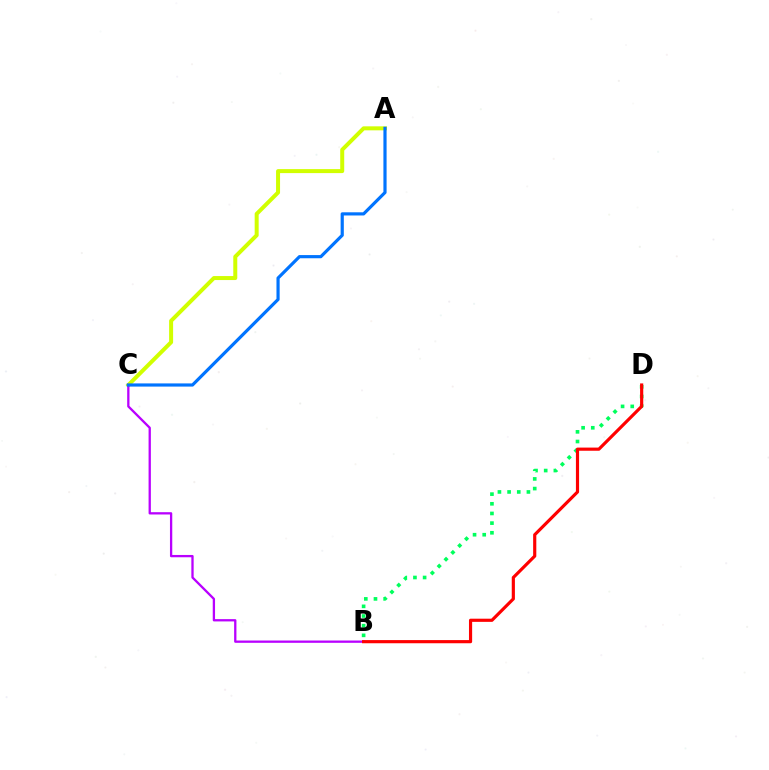{('A', 'C'): [{'color': '#d1ff00', 'line_style': 'solid', 'thickness': 2.87}, {'color': '#0074ff', 'line_style': 'solid', 'thickness': 2.29}], ('B', 'C'): [{'color': '#b900ff', 'line_style': 'solid', 'thickness': 1.65}], ('B', 'D'): [{'color': '#00ff5c', 'line_style': 'dotted', 'thickness': 2.63}, {'color': '#ff0000', 'line_style': 'solid', 'thickness': 2.28}]}